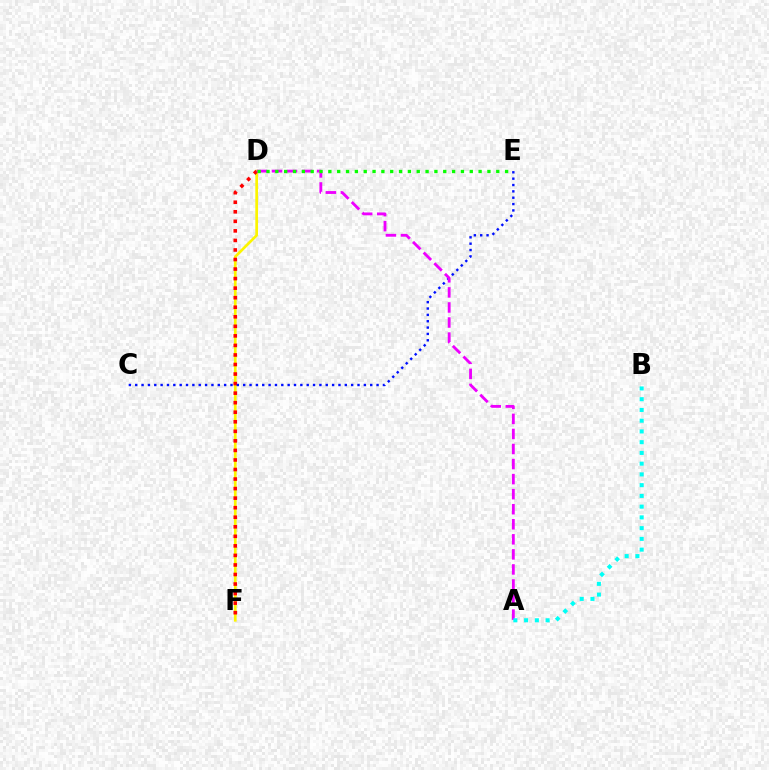{('D', 'F'): [{'color': '#fcf500', 'line_style': 'solid', 'thickness': 1.96}, {'color': '#ff0000', 'line_style': 'dotted', 'thickness': 2.59}], ('C', 'E'): [{'color': '#0010ff', 'line_style': 'dotted', 'thickness': 1.73}], ('A', 'D'): [{'color': '#ee00ff', 'line_style': 'dashed', 'thickness': 2.05}], ('A', 'B'): [{'color': '#00fff6', 'line_style': 'dotted', 'thickness': 2.92}], ('D', 'E'): [{'color': '#08ff00', 'line_style': 'dotted', 'thickness': 2.4}]}